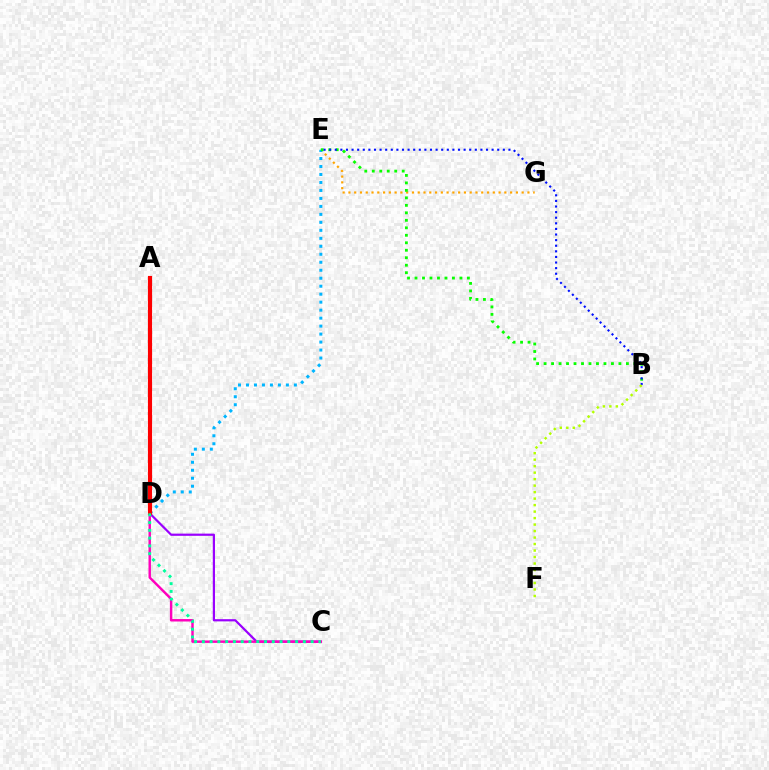{('E', 'G'): [{'color': '#ffa500', 'line_style': 'dotted', 'thickness': 1.57}], ('C', 'D'): [{'color': '#9b00ff', 'line_style': 'solid', 'thickness': 1.59}, {'color': '#ff00bd', 'line_style': 'solid', 'thickness': 1.76}, {'color': '#00ff9d', 'line_style': 'dotted', 'thickness': 2.11}], ('D', 'E'): [{'color': '#00b5ff', 'line_style': 'dotted', 'thickness': 2.17}], ('B', 'E'): [{'color': '#08ff00', 'line_style': 'dotted', 'thickness': 2.03}, {'color': '#0010ff', 'line_style': 'dotted', 'thickness': 1.52}], ('A', 'D'): [{'color': '#ff0000', 'line_style': 'solid', 'thickness': 2.98}], ('B', 'F'): [{'color': '#b3ff00', 'line_style': 'dotted', 'thickness': 1.76}]}